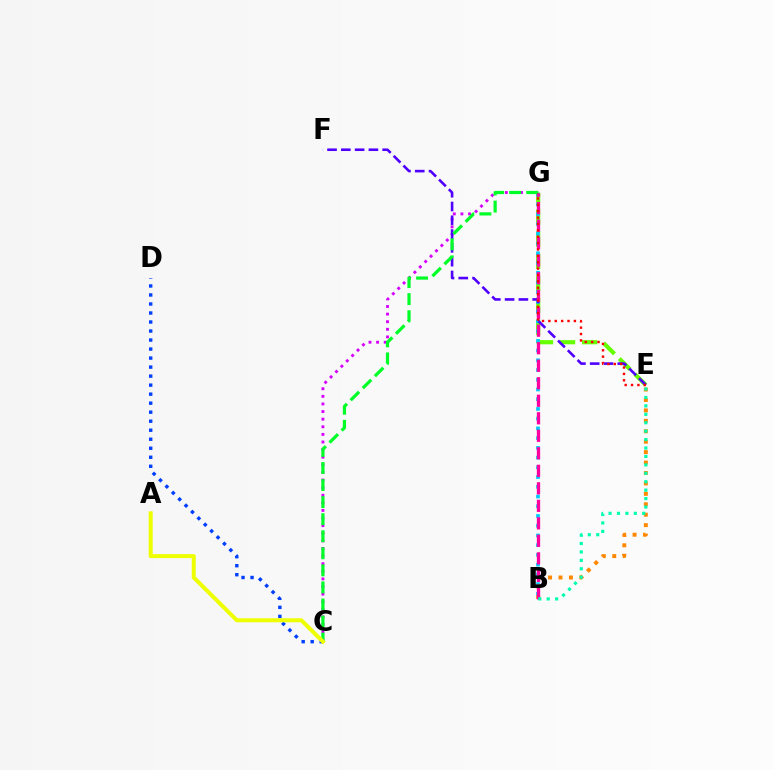{('C', 'D'): [{'color': '#003fff', 'line_style': 'dotted', 'thickness': 2.45}], ('E', 'G'): [{'color': '#66ff00', 'line_style': 'dashed', 'thickness': 3.0}, {'color': '#ff0000', 'line_style': 'dotted', 'thickness': 1.73}], ('C', 'G'): [{'color': '#d600ff', 'line_style': 'dotted', 'thickness': 2.07}, {'color': '#00ff27', 'line_style': 'dashed', 'thickness': 2.32}], ('B', 'G'): [{'color': '#00c7ff', 'line_style': 'dotted', 'thickness': 2.64}, {'color': '#ff00a0', 'line_style': 'dashed', 'thickness': 2.38}], ('E', 'F'): [{'color': '#4f00ff', 'line_style': 'dashed', 'thickness': 1.87}], ('A', 'C'): [{'color': '#eeff00', 'line_style': 'solid', 'thickness': 2.87}], ('B', 'E'): [{'color': '#ff8800', 'line_style': 'dotted', 'thickness': 2.83}, {'color': '#00ffaf', 'line_style': 'dotted', 'thickness': 2.29}]}